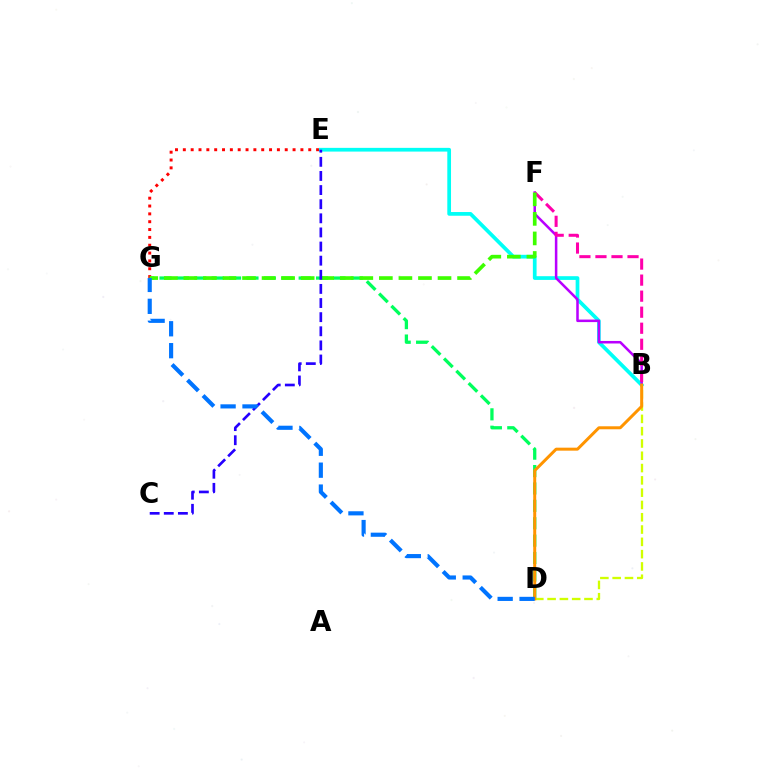{('E', 'G'): [{'color': '#ff0000', 'line_style': 'dotted', 'thickness': 2.13}], ('B', 'E'): [{'color': '#00fff6', 'line_style': 'solid', 'thickness': 2.68}], ('B', 'F'): [{'color': '#b900ff', 'line_style': 'solid', 'thickness': 1.82}, {'color': '#ff00ac', 'line_style': 'dashed', 'thickness': 2.18}], ('D', 'G'): [{'color': '#00ff5c', 'line_style': 'dashed', 'thickness': 2.36}, {'color': '#0074ff', 'line_style': 'dashed', 'thickness': 2.98}], ('B', 'D'): [{'color': '#d1ff00', 'line_style': 'dashed', 'thickness': 1.67}, {'color': '#ff9400', 'line_style': 'solid', 'thickness': 2.15}], ('F', 'G'): [{'color': '#3dff00', 'line_style': 'dashed', 'thickness': 2.66}], ('C', 'E'): [{'color': '#2500ff', 'line_style': 'dashed', 'thickness': 1.92}]}